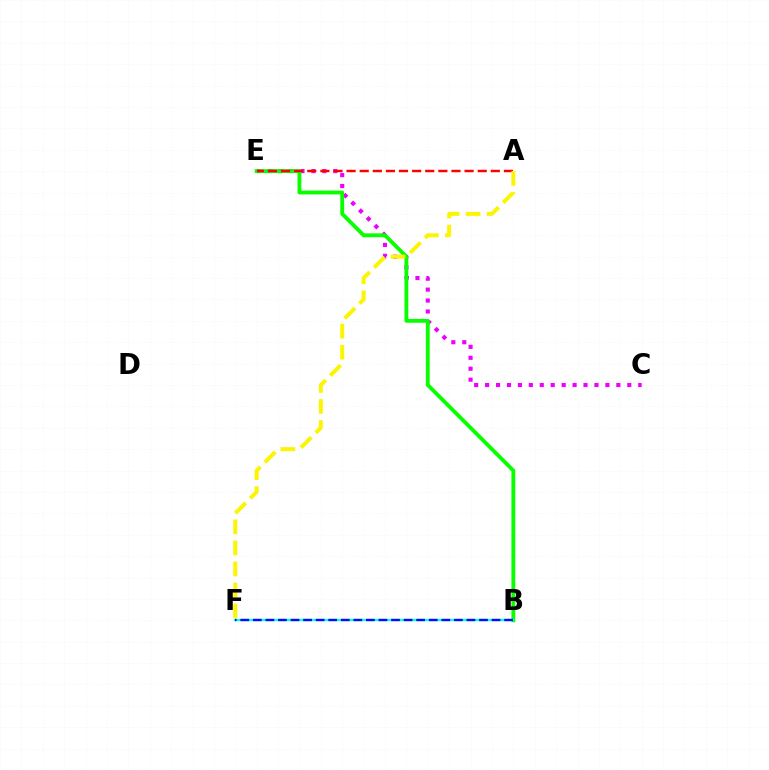{('C', 'E'): [{'color': '#ee00ff', 'line_style': 'dotted', 'thickness': 2.97}], ('B', 'E'): [{'color': '#08ff00', 'line_style': 'solid', 'thickness': 2.77}], ('B', 'F'): [{'color': '#00fff6', 'line_style': 'solid', 'thickness': 1.58}, {'color': '#0010ff', 'line_style': 'dashed', 'thickness': 1.71}], ('A', 'E'): [{'color': '#ff0000', 'line_style': 'dashed', 'thickness': 1.78}], ('A', 'F'): [{'color': '#fcf500', 'line_style': 'dashed', 'thickness': 2.86}]}